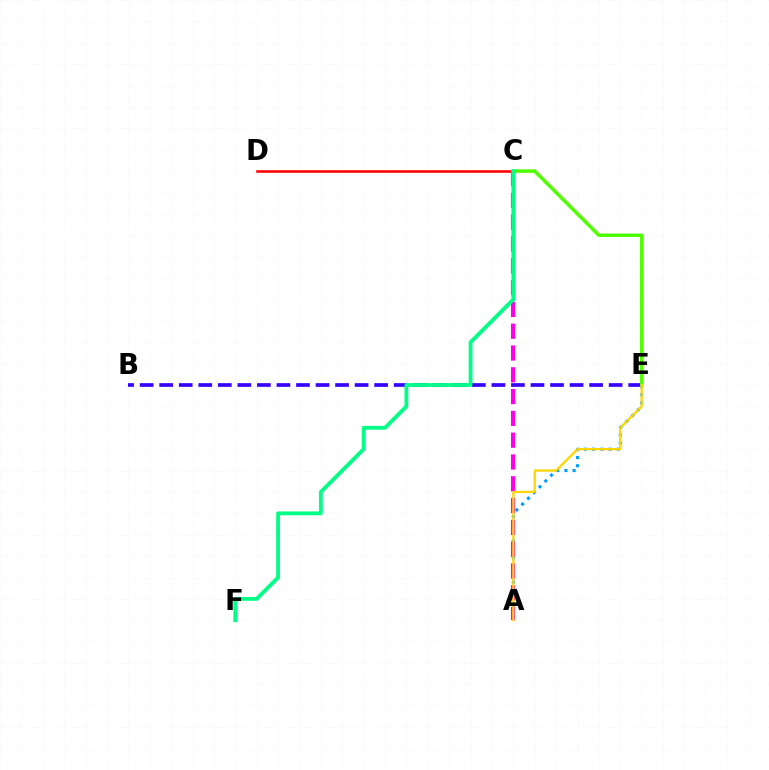{('A', 'E'): [{'color': '#009eff', 'line_style': 'dotted', 'thickness': 2.22}, {'color': '#ffd500', 'line_style': 'solid', 'thickness': 1.63}], ('B', 'E'): [{'color': '#3700ff', 'line_style': 'dashed', 'thickness': 2.65}], ('A', 'C'): [{'color': '#ff00ed', 'line_style': 'dashed', 'thickness': 2.96}], ('C', 'D'): [{'color': '#ff0000', 'line_style': 'solid', 'thickness': 1.83}], ('C', 'E'): [{'color': '#4fff00', 'line_style': 'solid', 'thickness': 2.49}], ('C', 'F'): [{'color': '#00ff86', 'line_style': 'solid', 'thickness': 2.74}]}